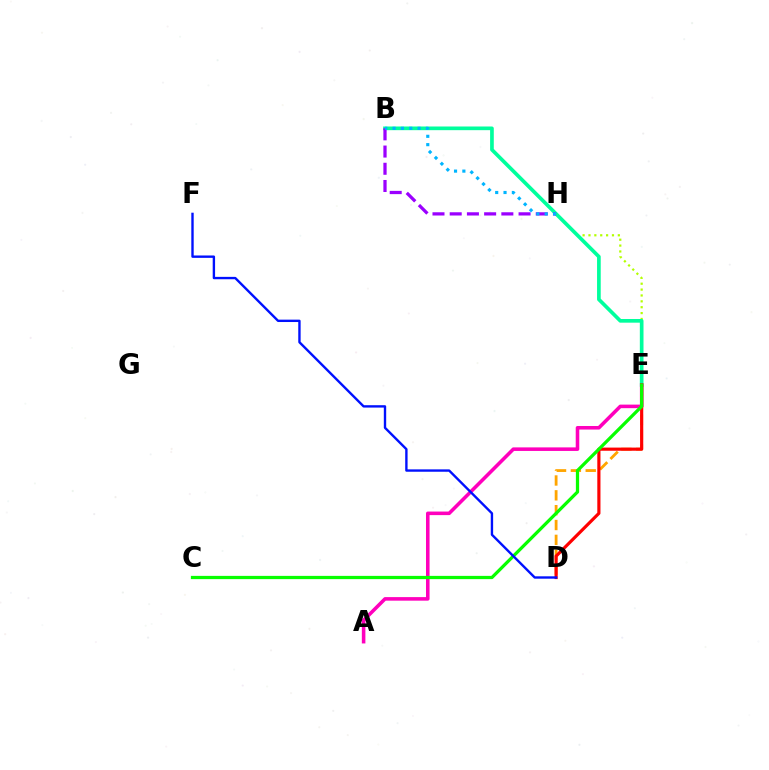{('E', 'H'): [{'color': '#b3ff00', 'line_style': 'dotted', 'thickness': 1.6}], ('B', 'E'): [{'color': '#00ff9d', 'line_style': 'solid', 'thickness': 2.65}], ('D', 'E'): [{'color': '#ffa500', 'line_style': 'dashed', 'thickness': 2.02}, {'color': '#ff0000', 'line_style': 'solid', 'thickness': 2.28}], ('A', 'E'): [{'color': '#ff00bd', 'line_style': 'solid', 'thickness': 2.56}], ('C', 'E'): [{'color': '#08ff00', 'line_style': 'solid', 'thickness': 2.34}], ('B', 'H'): [{'color': '#9b00ff', 'line_style': 'dashed', 'thickness': 2.34}, {'color': '#00b5ff', 'line_style': 'dotted', 'thickness': 2.27}], ('D', 'F'): [{'color': '#0010ff', 'line_style': 'solid', 'thickness': 1.71}]}